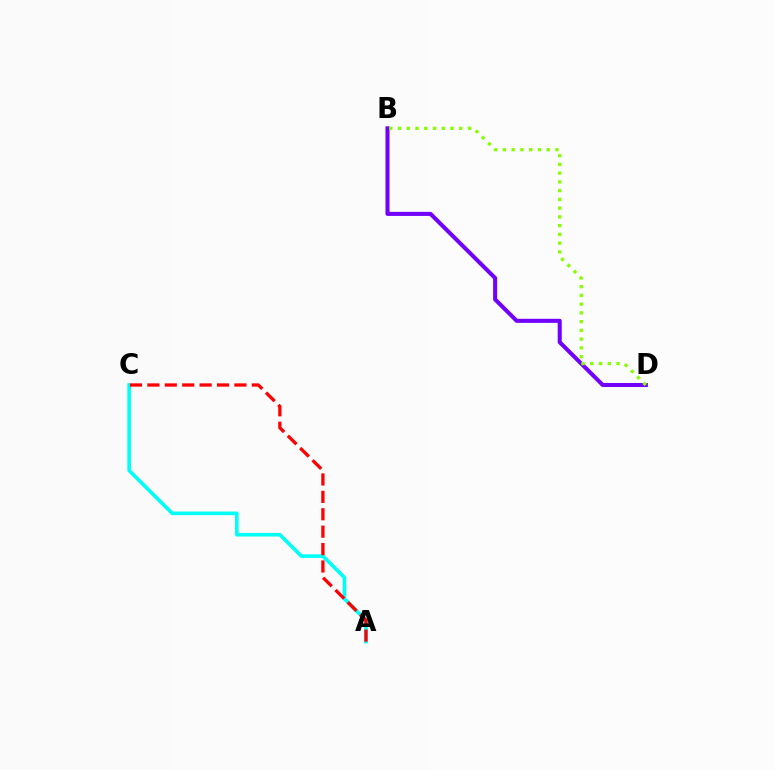{('A', 'C'): [{'color': '#00fff6', 'line_style': 'solid', 'thickness': 2.6}, {'color': '#ff0000', 'line_style': 'dashed', 'thickness': 2.36}], ('B', 'D'): [{'color': '#7200ff', 'line_style': 'solid', 'thickness': 2.92}, {'color': '#84ff00', 'line_style': 'dotted', 'thickness': 2.38}]}